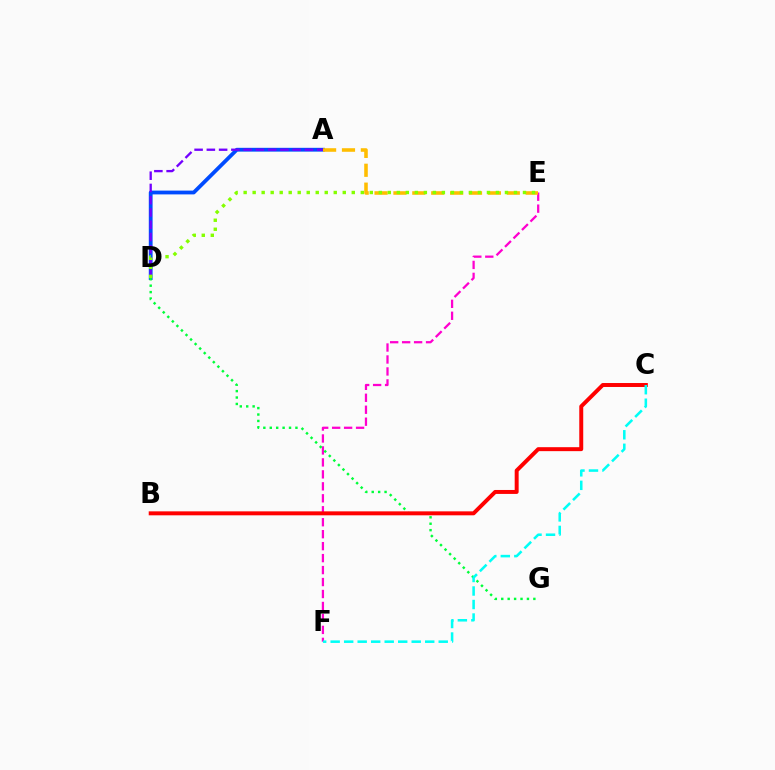{('E', 'F'): [{'color': '#ff00cf', 'line_style': 'dashed', 'thickness': 1.63}], ('A', 'D'): [{'color': '#004bff', 'line_style': 'solid', 'thickness': 2.74}, {'color': '#7200ff', 'line_style': 'dashed', 'thickness': 1.67}], ('D', 'G'): [{'color': '#00ff39', 'line_style': 'dotted', 'thickness': 1.74}], ('A', 'E'): [{'color': '#ffbd00', 'line_style': 'dashed', 'thickness': 2.57}], ('B', 'C'): [{'color': '#ff0000', 'line_style': 'solid', 'thickness': 2.85}], ('C', 'F'): [{'color': '#00fff6', 'line_style': 'dashed', 'thickness': 1.83}], ('D', 'E'): [{'color': '#84ff00', 'line_style': 'dotted', 'thickness': 2.45}]}